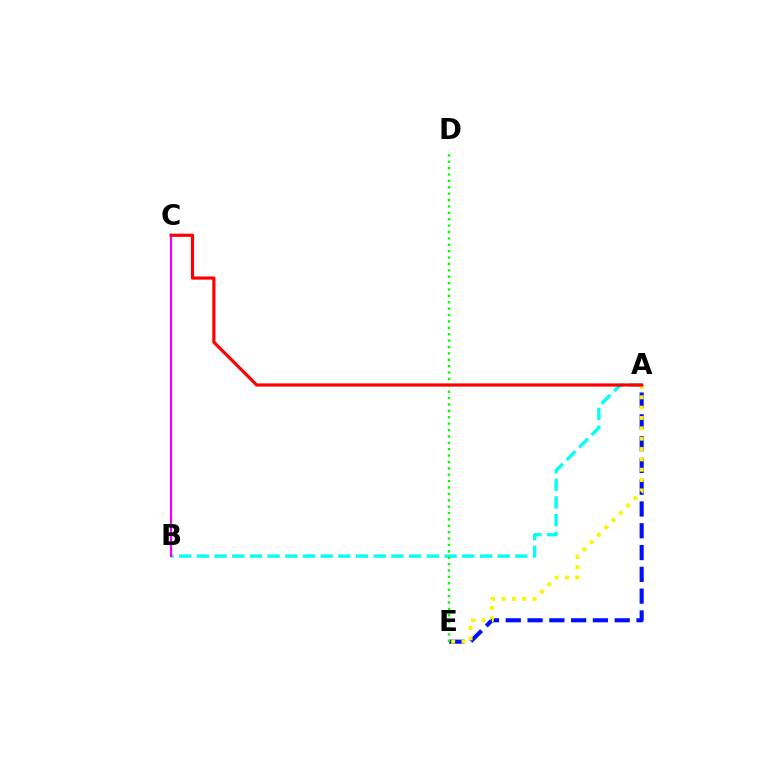{('A', 'E'): [{'color': '#0010ff', 'line_style': 'dashed', 'thickness': 2.96}, {'color': '#fcf500', 'line_style': 'dotted', 'thickness': 2.81}], ('A', 'B'): [{'color': '#00fff6', 'line_style': 'dashed', 'thickness': 2.4}], ('B', 'C'): [{'color': '#ee00ff', 'line_style': 'solid', 'thickness': 1.6}], ('D', 'E'): [{'color': '#08ff00', 'line_style': 'dotted', 'thickness': 1.74}], ('A', 'C'): [{'color': '#ff0000', 'line_style': 'solid', 'thickness': 2.29}]}